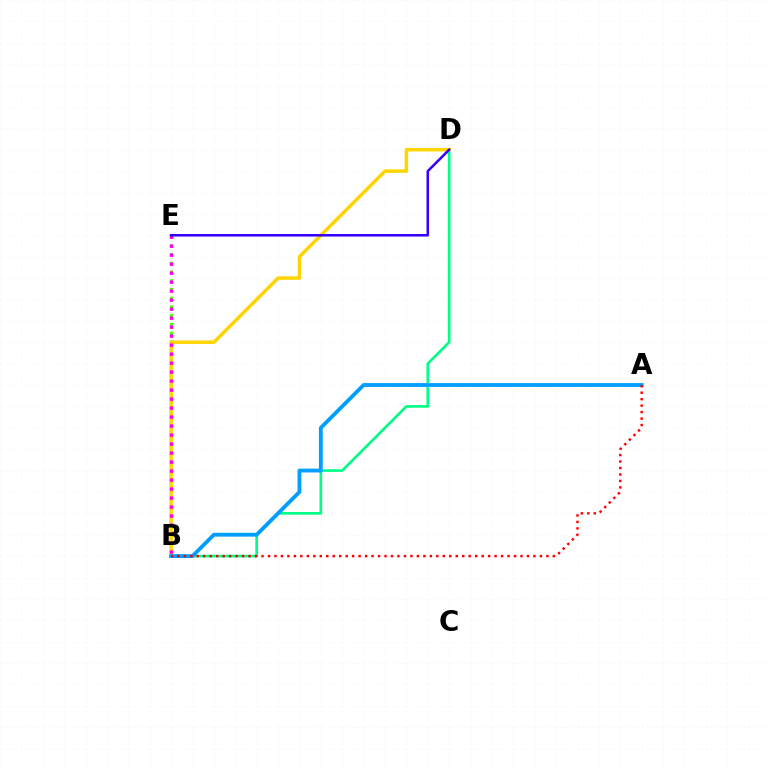{('B', 'E'): [{'color': '#4fff00', 'line_style': 'dotted', 'thickness': 2.37}, {'color': '#ff00ed', 'line_style': 'dotted', 'thickness': 2.44}], ('B', 'D'): [{'color': '#00ff86', 'line_style': 'solid', 'thickness': 1.93}, {'color': '#ffd500', 'line_style': 'solid', 'thickness': 2.52}], ('A', 'B'): [{'color': '#009eff', 'line_style': 'solid', 'thickness': 2.76}, {'color': '#ff0000', 'line_style': 'dotted', 'thickness': 1.76}], ('D', 'E'): [{'color': '#3700ff', 'line_style': 'solid', 'thickness': 1.83}]}